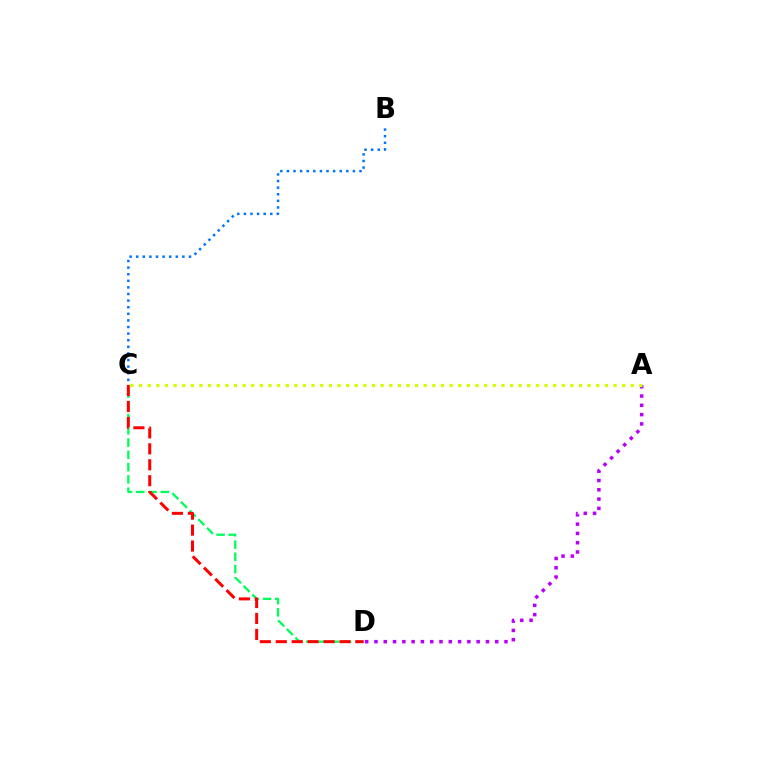{('A', 'D'): [{'color': '#b900ff', 'line_style': 'dotted', 'thickness': 2.52}], ('C', 'D'): [{'color': '#00ff5c', 'line_style': 'dashed', 'thickness': 1.66}, {'color': '#ff0000', 'line_style': 'dashed', 'thickness': 2.16}], ('B', 'C'): [{'color': '#0074ff', 'line_style': 'dotted', 'thickness': 1.79}], ('A', 'C'): [{'color': '#d1ff00', 'line_style': 'dotted', 'thickness': 2.34}]}